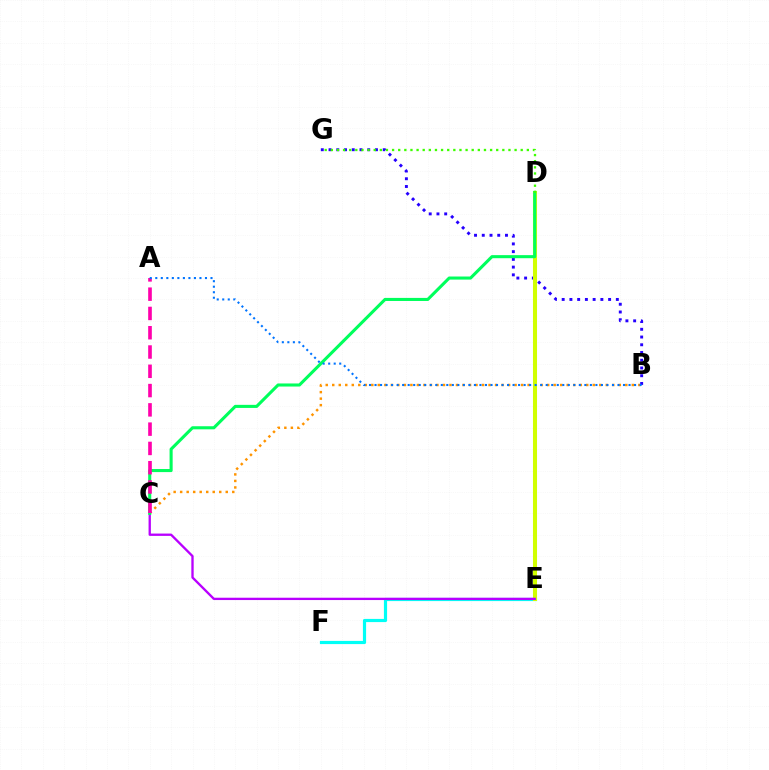{('D', 'E'): [{'color': '#ff0000', 'line_style': 'solid', 'thickness': 1.73}, {'color': '#d1ff00', 'line_style': 'solid', 'thickness': 2.92}], ('B', 'C'): [{'color': '#ff9400', 'line_style': 'dotted', 'thickness': 1.77}], ('B', 'G'): [{'color': '#2500ff', 'line_style': 'dotted', 'thickness': 2.1}], ('E', 'F'): [{'color': '#00fff6', 'line_style': 'solid', 'thickness': 2.29}], ('C', 'E'): [{'color': '#b900ff', 'line_style': 'solid', 'thickness': 1.68}], ('C', 'D'): [{'color': '#00ff5c', 'line_style': 'solid', 'thickness': 2.22}], ('D', 'G'): [{'color': '#3dff00', 'line_style': 'dotted', 'thickness': 1.66}], ('A', 'C'): [{'color': '#ff00ac', 'line_style': 'dashed', 'thickness': 2.62}], ('A', 'B'): [{'color': '#0074ff', 'line_style': 'dotted', 'thickness': 1.5}]}